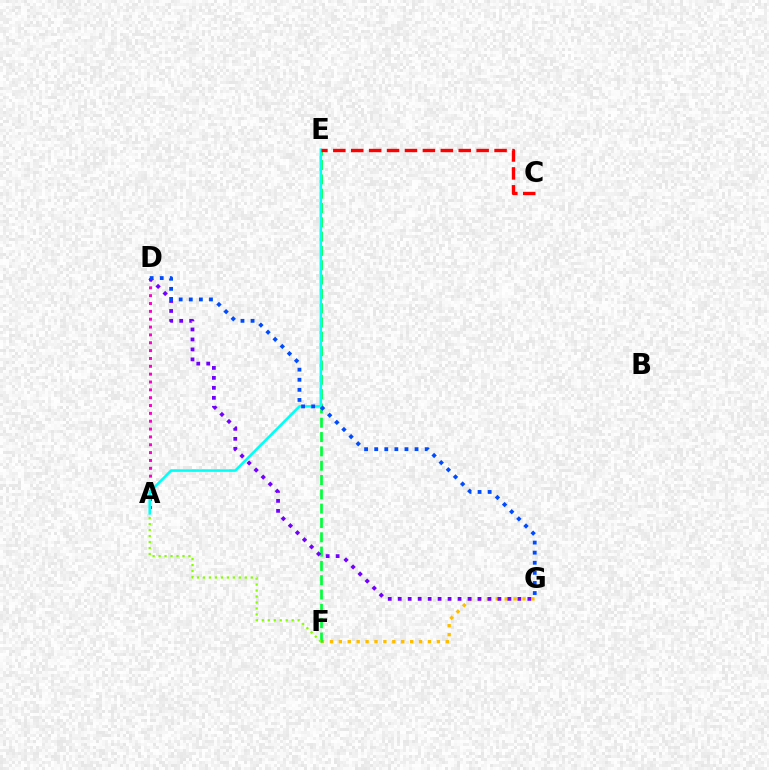{('F', 'G'): [{'color': '#ffbd00', 'line_style': 'dotted', 'thickness': 2.42}], ('A', 'D'): [{'color': '#ff00cf', 'line_style': 'dotted', 'thickness': 2.13}], ('E', 'F'): [{'color': '#00ff39', 'line_style': 'dashed', 'thickness': 1.94}], ('A', 'E'): [{'color': '#00fff6', 'line_style': 'solid', 'thickness': 1.82}], ('D', 'G'): [{'color': '#7200ff', 'line_style': 'dotted', 'thickness': 2.71}, {'color': '#004bff', 'line_style': 'dotted', 'thickness': 2.74}], ('C', 'E'): [{'color': '#ff0000', 'line_style': 'dashed', 'thickness': 2.43}], ('A', 'F'): [{'color': '#84ff00', 'line_style': 'dotted', 'thickness': 1.62}]}